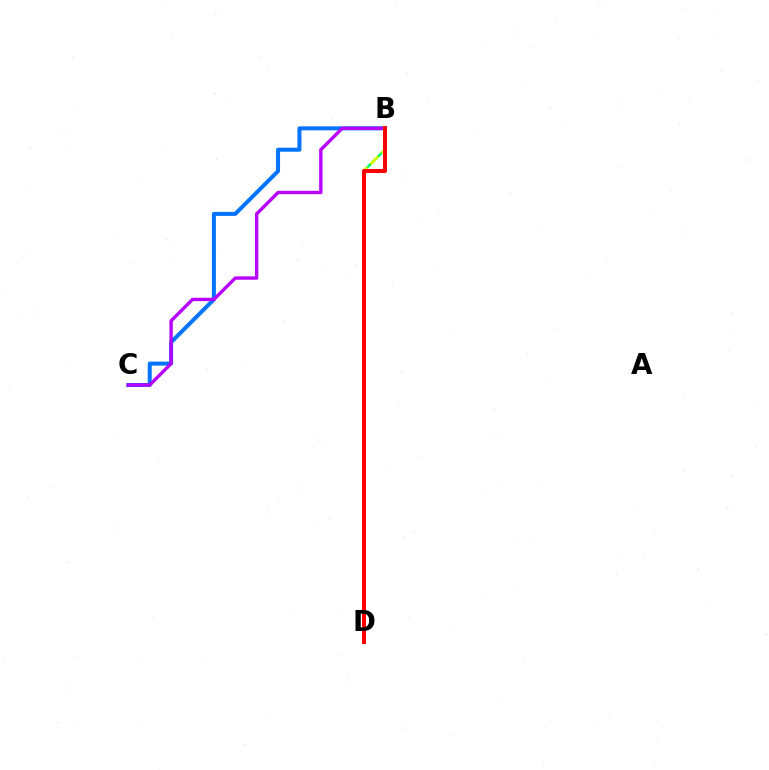{('B', 'D'): [{'color': '#00ff5c', 'line_style': 'solid', 'thickness': 1.8}, {'color': '#d1ff00', 'line_style': 'dashed', 'thickness': 2.1}, {'color': '#ff0000', 'line_style': 'solid', 'thickness': 2.87}], ('B', 'C'): [{'color': '#0074ff', 'line_style': 'solid', 'thickness': 2.88}, {'color': '#b900ff', 'line_style': 'solid', 'thickness': 2.41}]}